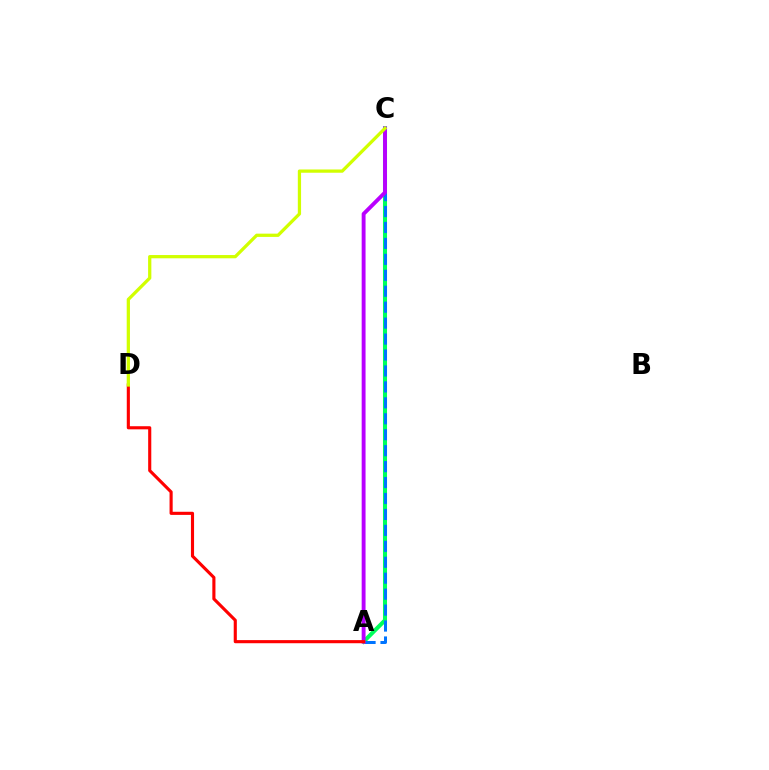{('A', 'C'): [{'color': '#00ff5c', 'line_style': 'solid', 'thickness': 2.92}, {'color': '#0074ff', 'line_style': 'dashed', 'thickness': 2.17}, {'color': '#b900ff', 'line_style': 'solid', 'thickness': 2.79}], ('A', 'D'): [{'color': '#ff0000', 'line_style': 'solid', 'thickness': 2.25}], ('C', 'D'): [{'color': '#d1ff00', 'line_style': 'solid', 'thickness': 2.35}]}